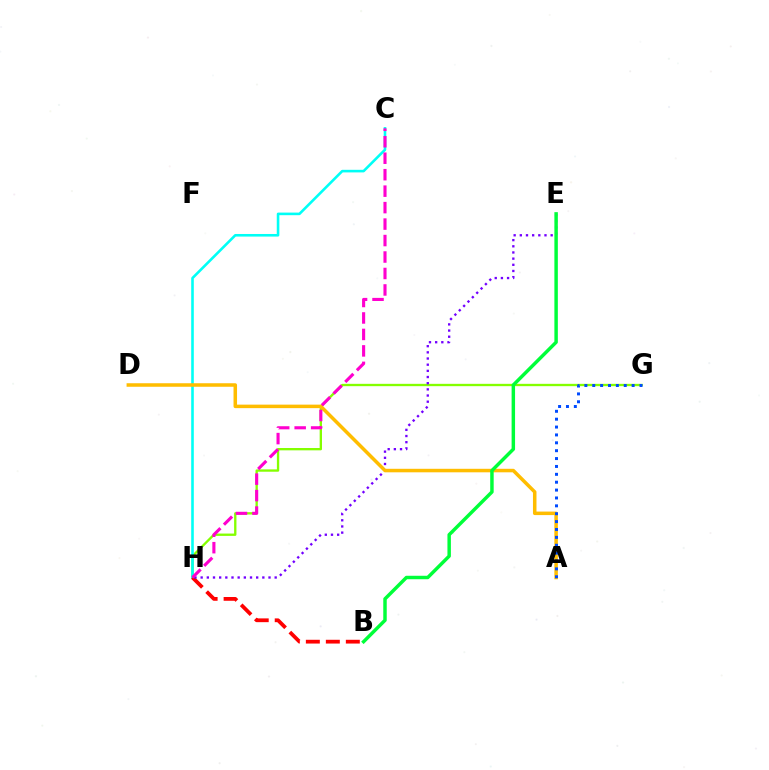{('G', 'H'): [{'color': '#84ff00', 'line_style': 'solid', 'thickness': 1.68}], ('C', 'H'): [{'color': '#00fff6', 'line_style': 'solid', 'thickness': 1.87}, {'color': '#ff00cf', 'line_style': 'dashed', 'thickness': 2.24}], ('B', 'H'): [{'color': '#ff0000', 'line_style': 'dashed', 'thickness': 2.72}], ('E', 'H'): [{'color': '#7200ff', 'line_style': 'dotted', 'thickness': 1.68}], ('A', 'D'): [{'color': '#ffbd00', 'line_style': 'solid', 'thickness': 2.53}], ('A', 'G'): [{'color': '#004bff', 'line_style': 'dotted', 'thickness': 2.14}], ('B', 'E'): [{'color': '#00ff39', 'line_style': 'solid', 'thickness': 2.49}]}